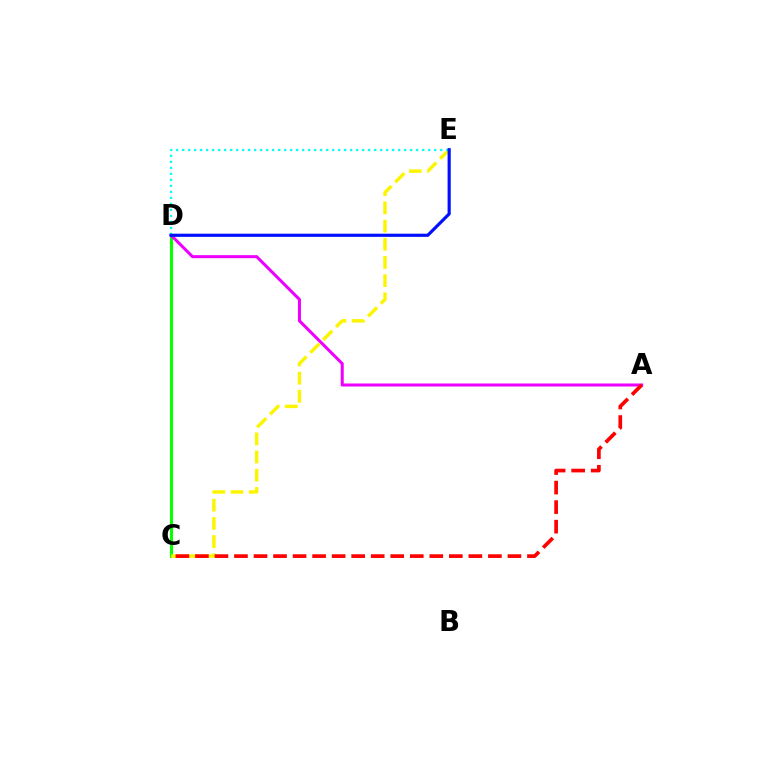{('C', 'D'): [{'color': '#08ff00', 'line_style': 'solid', 'thickness': 2.22}], ('A', 'D'): [{'color': '#ee00ff', 'line_style': 'solid', 'thickness': 2.19}], ('C', 'E'): [{'color': '#fcf500', 'line_style': 'dashed', 'thickness': 2.47}], ('A', 'C'): [{'color': '#ff0000', 'line_style': 'dashed', 'thickness': 2.65}], ('D', 'E'): [{'color': '#00fff6', 'line_style': 'dotted', 'thickness': 1.63}, {'color': '#0010ff', 'line_style': 'solid', 'thickness': 2.28}]}